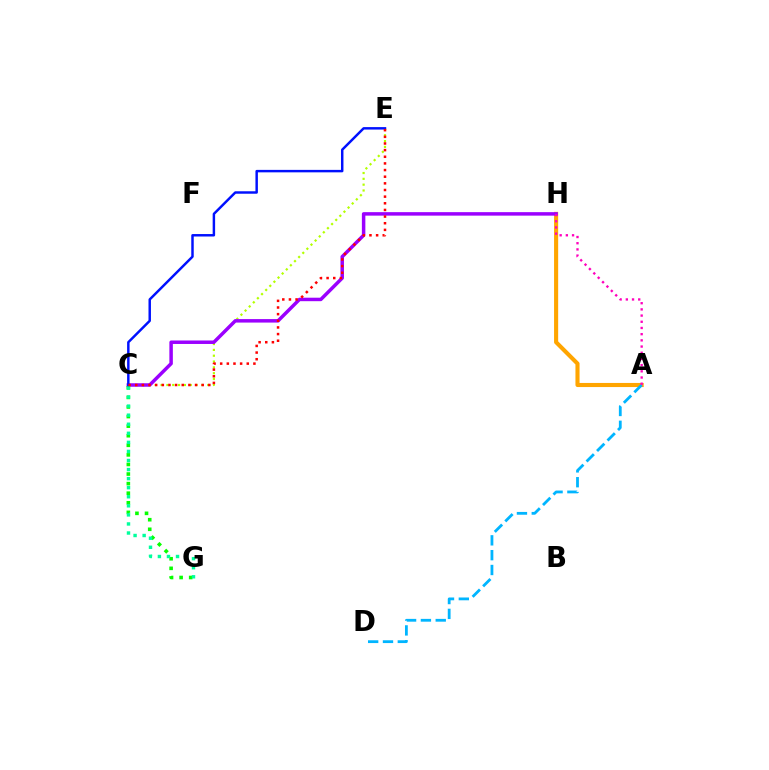{('A', 'H'): [{'color': '#ffa500', 'line_style': 'solid', 'thickness': 2.95}, {'color': '#ff00bd', 'line_style': 'dotted', 'thickness': 1.68}], ('C', 'E'): [{'color': '#b3ff00', 'line_style': 'dotted', 'thickness': 1.58}, {'color': '#0010ff', 'line_style': 'solid', 'thickness': 1.77}, {'color': '#ff0000', 'line_style': 'dotted', 'thickness': 1.81}], ('A', 'D'): [{'color': '#00b5ff', 'line_style': 'dashed', 'thickness': 2.01}], ('C', 'H'): [{'color': '#9b00ff', 'line_style': 'solid', 'thickness': 2.51}], ('C', 'G'): [{'color': '#08ff00', 'line_style': 'dotted', 'thickness': 2.6}, {'color': '#00ff9d', 'line_style': 'dotted', 'thickness': 2.46}]}